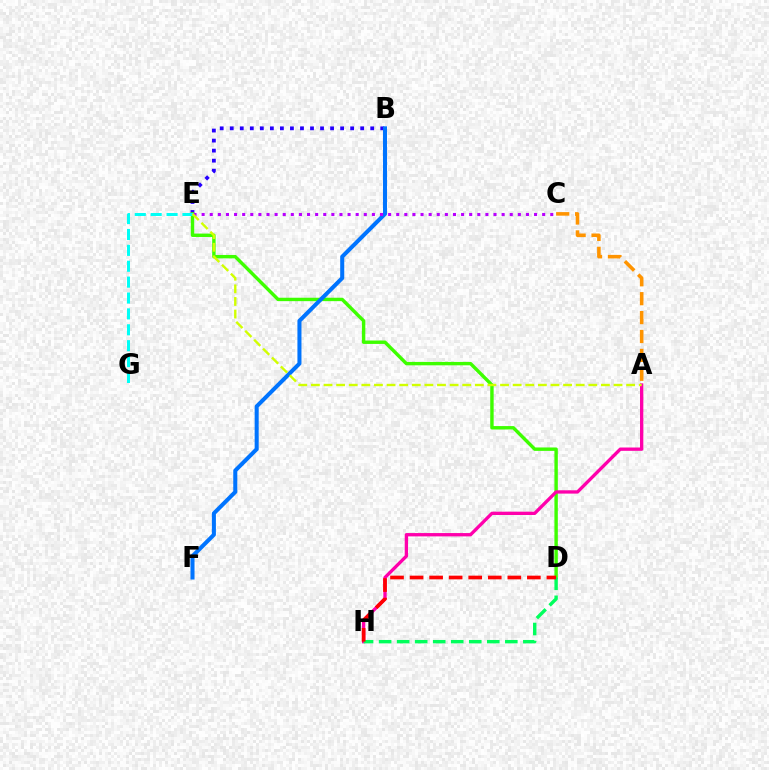{('B', 'E'): [{'color': '#2500ff', 'line_style': 'dotted', 'thickness': 2.73}], ('D', 'E'): [{'color': '#3dff00', 'line_style': 'solid', 'thickness': 2.45}], ('A', 'C'): [{'color': '#ff9400', 'line_style': 'dashed', 'thickness': 2.57}], ('B', 'F'): [{'color': '#0074ff', 'line_style': 'solid', 'thickness': 2.91}], ('E', 'G'): [{'color': '#00fff6', 'line_style': 'dashed', 'thickness': 2.16}], ('A', 'H'): [{'color': '#ff00ac', 'line_style': 'solid', 'thickness': 2.39}], ('D', 'H'): [{'color': '#00ff5c', 'line_style': 'dashed', 'thickness': 2.45}, {'color': '#ff0000', 'line_style': 'dashed', 'thickness': 2.66}], ('C', 'E'): [{'color': '#b900ff', 'line_style': 'dotted', 'thickness': 2.2}], ('A', 'E'): [{'color': '#d1ff00', 'line_style': 'dashed', 'thickness': 1.71}]}